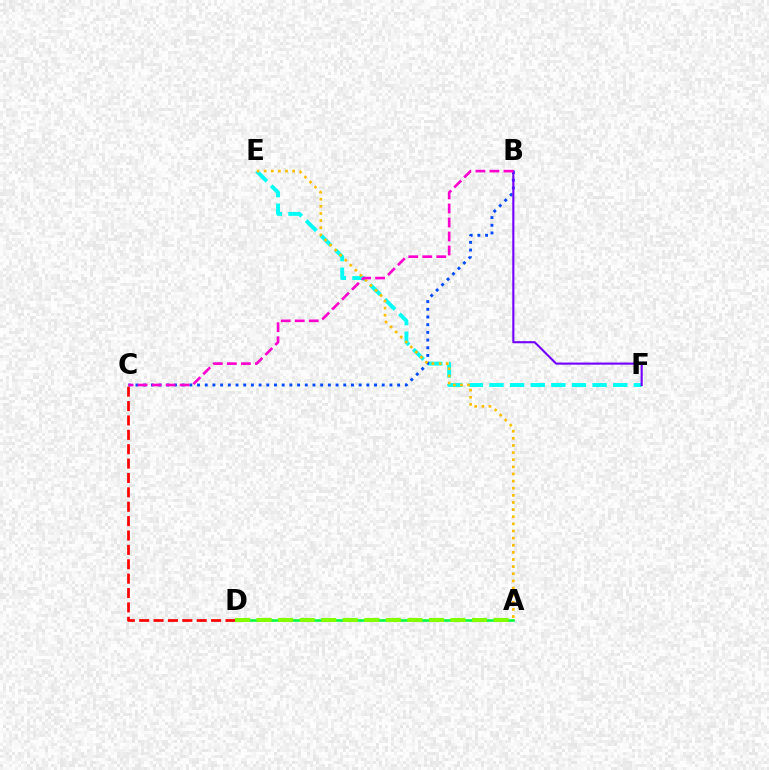{('E', 'F'): [{'color': '#00fff6', 'line_style': 'dashed', 'thickness': 2.8}], ('B', 'C'): [{'color': '#004bff', 'line_style': 'dotted', 'thickness': 2.09}, {'color': '#ff00cf', 'line_style': 'dashed', 'thickness': 1.9}], ('B', 'F'): [{'color': '#7200ff', 'line_style': 'solid', 'thickness': 1.52}], ('A', 'D'): [{'color': '#00ff39', 'line_style': 'solid', 'thickness': 1.83}, {'color': '#84ff00', 'line_style': 'dashed', 'thickness': 2.93}], ('C', 'D'): [{'color': '#ff0000', 'line_style': 'dashed', 'thickness': 1.95}], ('A', 'E'): [{'color': '#ffbd00', 'line_style': 'dotted', 'thickness': 1.94}]}